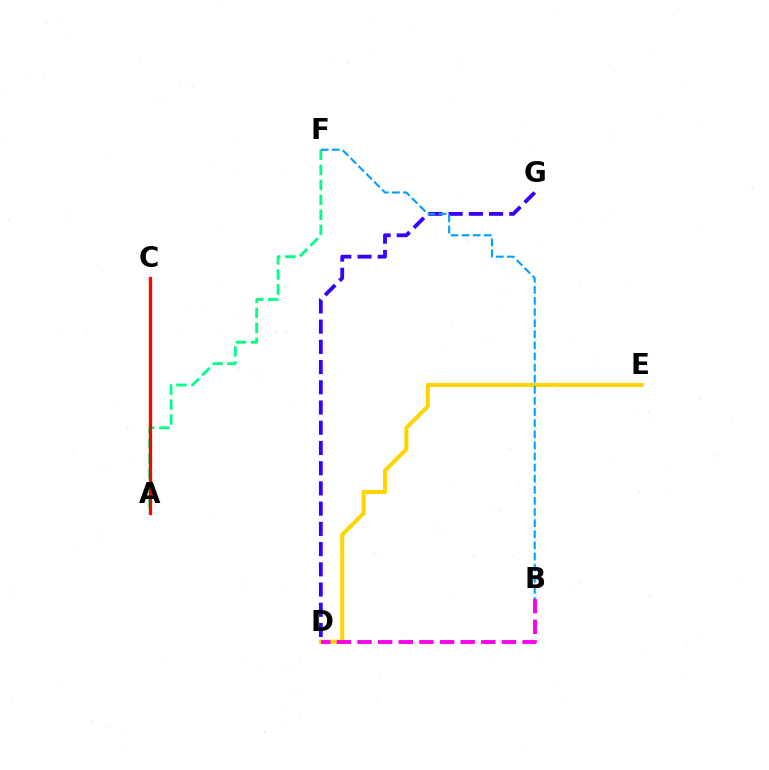{('D', 'E'): [{'color': '#ffd500', 'line_style': 'solid', 'thickness': 2.9}], ('D', 'G'): [{'color': '#3700ff', 'line_style': 'dashed', 'thickness': 2.75}], ('A', 'C'): [{'color': '#4fff00', 'line_style': 'solid', 'thickness': 1.61}, {'color': '#ff0000', 'line_style': 'solid', 'thickness': 2.34}], ('A', 'F'): [{'color': '#00ff86', 'line_style': 'dashed', 'thickness': 2.03}], ('B', 'D'): [{'color': '#ff00ed', 'line_style': 'dashed', 'thickness': 2.8}], ('B', 'F'): [{'color': '#009eff', 'line_style': 'dashed', 'thickness': 1.51}]}